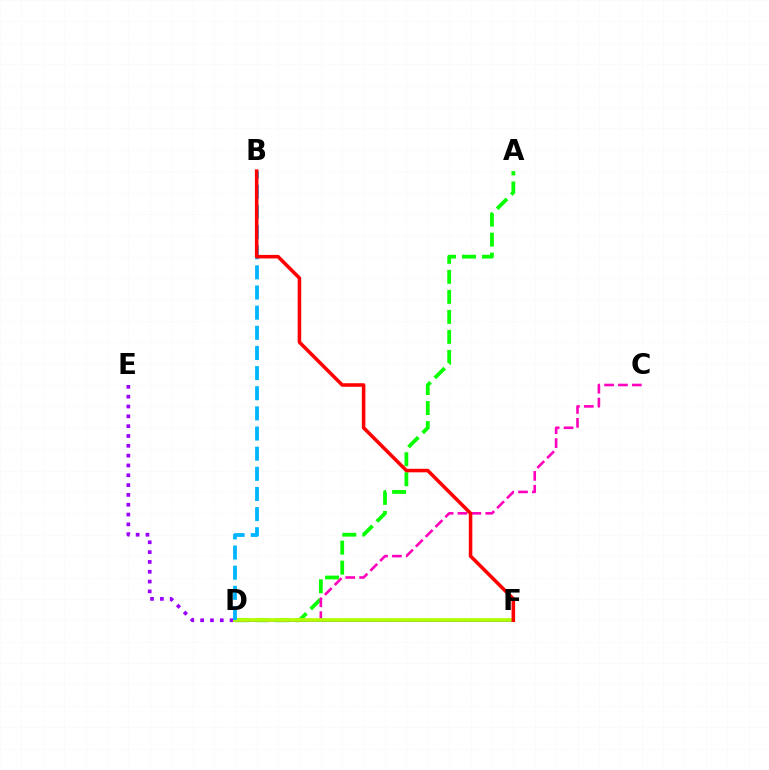{('D', 'F'): [{'color': '#ffa500', 'line_style': 'dashed', 'thickness': 1.51}, {'color': '#00ff9d', 'line_style': 'dotted', 'thickness': 1.57}, {'color': '#0010ff', 'line_style': 'solid', 'thickness': 1.89}, {'color': '#b3ff00', 'line_style': 'solid', 'thickness': 2.68}], ('A', 'D'): [{'color': '#08ff00', 'line_style': 'dashed', 'thickness': 2.72}], ('C', 'D'): [{'color': '#ff00bd', 'line_style': 'dashed', 'thickness': 1.89}], ('D', 'E'): [{'color': '#9b00ff', 'line_style': 'dotted', 'thickness': 2.67}], ('B', 'D'): [{'color': '#00b5ff', 'line_style': 'dashed', 'thickness': 2.74}], ('B', 'F'): [{'color': '#ff0000', 'line_style': 'solid', 'thickness': 2.55}]}